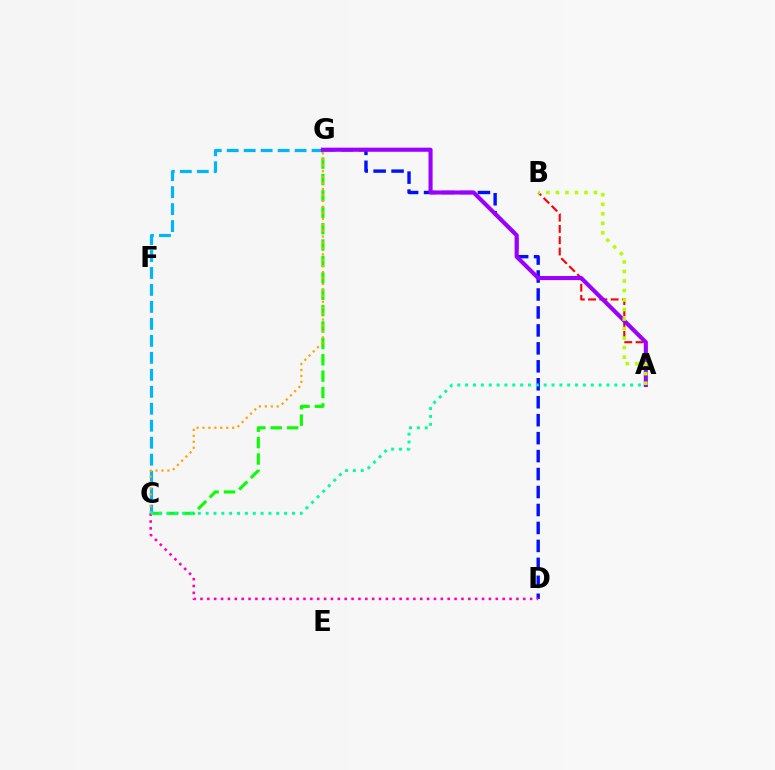{('C', 'G'): [{'color': '#00b5ff', 'line_style': 'dashed', 'thickness': 2.31}, {'color': '#08ff00', 'line_style': 'dashed', 'thickness': 2.23}, {'color': '#ffa500', 'line_style': 'dotted', 'thickness': 1.61}], ('D', 'G'): [{'color': '#0010ff', 'line_style': 'dashed', 'thickness': 2.44}], ('A', 'B'): [{'color': '#ff0000', 'line_style': 'dashed', 'thickness': 1.53}, {'color': '#b3ff00', 'line_style': 'dotted', 'thickness': 2.59}], ('A', 'G'): [{'color': '#9b00ff', 'line_style': 'solid', 'thickness': 2.94}], ('C', 'D'): [{'color': '#ff00bd', 'line_style': 'dotted', 'thickness': 1.87}], ('A', 'C'): [{'color': '#00ff9d', 'line_style': 'dotted', 'thickness': 2.13}]}